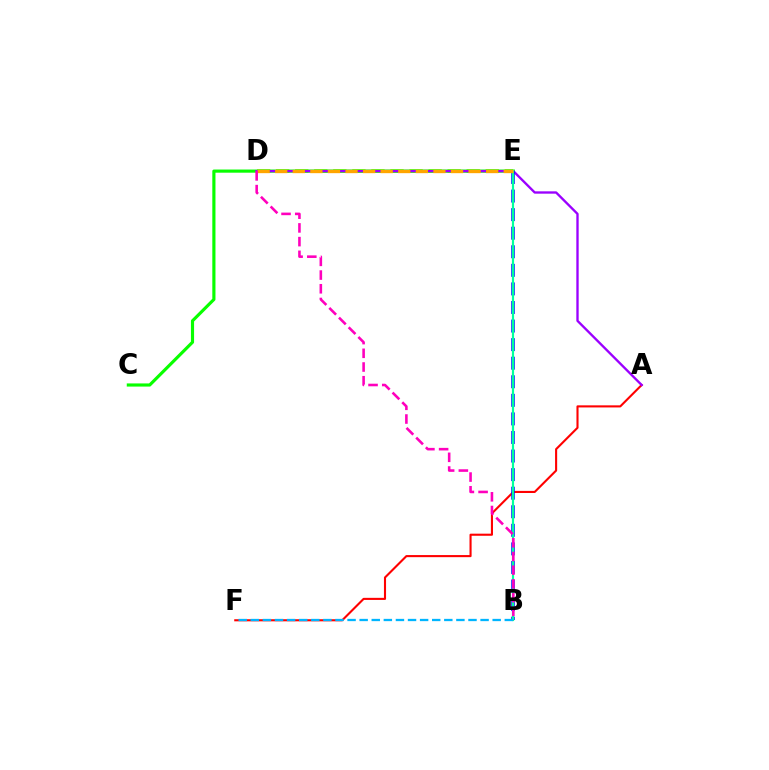{('D', 'E'): [{'color': '#b3ff00', 'line_style': 'dashed', 'thickness': 2.59}, {'color': '#ffa500', 'line_style': 'dashed', 'thickness': 2.39}], ('C', 'E'): [{'color': '#08ff00', 'line_style': 'solid', 'thickness': 2.27}], ('A', 'F'): [{'color': '#ff0000', 'line_style': 'solid', 'thickness': 1.51}], ('A', 'D'): [{'color': '#9b00ff', 'line_style': 'solid', 'thickness': 1.69}], ('B', 'E'): [{'color': '#0010ff', 'line_style': 'dashed', 'thickness': 2.52}, {'color': '#00ff9d', 'line_style': 'solid', 'thickness': 1.57}], ('B', 'F'): [{'color': '#00b5ff', 'line_style': 'dashed', 'thickness': 1.64}], ('B', 'D'): [{'color': '#ff00bd', 'line_style': 'dashed', 'thickness': 1.86}]}